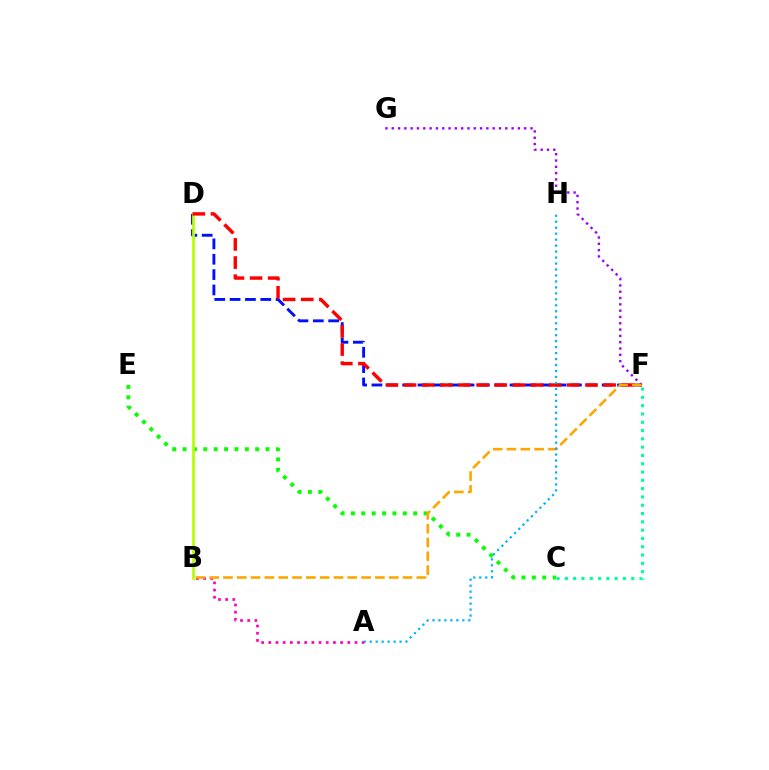{('F', 'G'): [{'color': '#9b00ff', 'line_style': 'dotted', 'thickness': 1.71}], ('C', 'E'): [{'color': '#08ff00', 'line_style': 'dotted', 'thickness': 2.82}], ('C', 'F'): [{'color': '#00ff9d', 'line_style': 'dotted', 'thickness': 2.25}], ('D', 'F'): [{'color': '#0010ff', 'line_style': 'dashed', 'thickness': 2.09}, {'color': '#ff0000', 'line_style': 'dashed', 'thickness': 2.46}], ('A', 'B'): [{'color': '#ff00bd', 'line_style': 'dotted', 'thickness': 1.95}], ('B', 'D'): [{'color': '#b3ff00', 'line_style': 'solid', 'thickness': 1.97}], ('B', 'F'): [{'color': '#ffa500', 'line_style': 'dashed', 'thickness': 1.88}], ('A', 'H'): [{'color': '#00b5ff', 'line_style': 'dotted', 'thickness': 1.62}]}